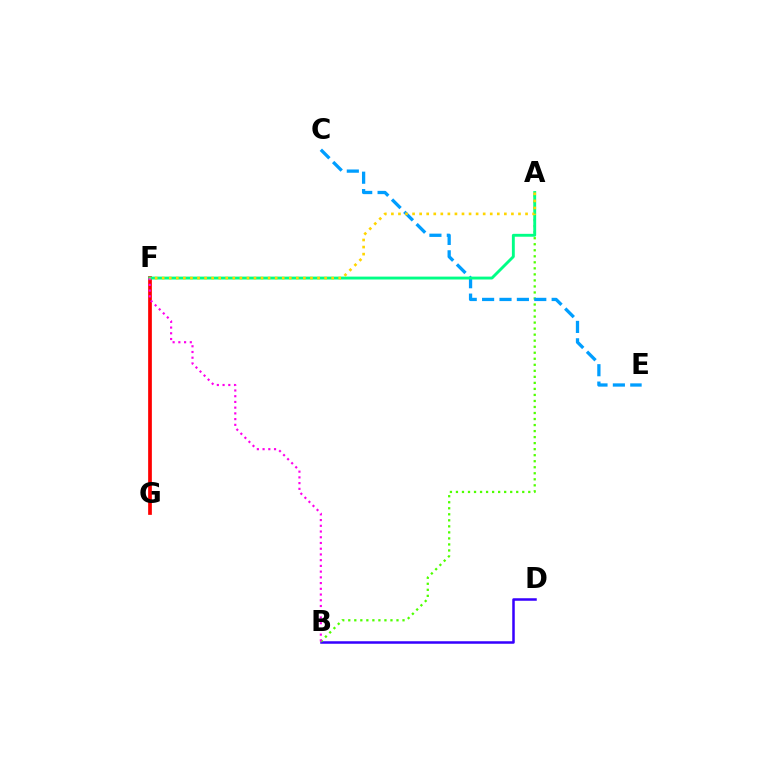{('B', 'D'): [{'color': '#3700ff', 'line_style': 'solid', 'thickness': 1.81}], ('A', 'B'): [{'color': '#4fff00', 'line_style': 'dotted', 'thickness': 1.64}], ('C', 'E'): [{'color': '#009eff', 'line_style': 'dashed', 'thickness': 2.36}], ('F', 'G'): [{'color': '#ff0000', 'line_style': 'solid', 'thickness': 2.67}], ('A', 'F'): [{'color': '#00ff86', 'line_style': 'solid', 'thickness': 2.08}, {'color': '#ffd500', 'line_style': 'dotted', 'thickness': 1.92}], ('B', 'F'): [{'color': '#ff00ed', 'line_style': 'dotted', 'thickness': 1.56}]}